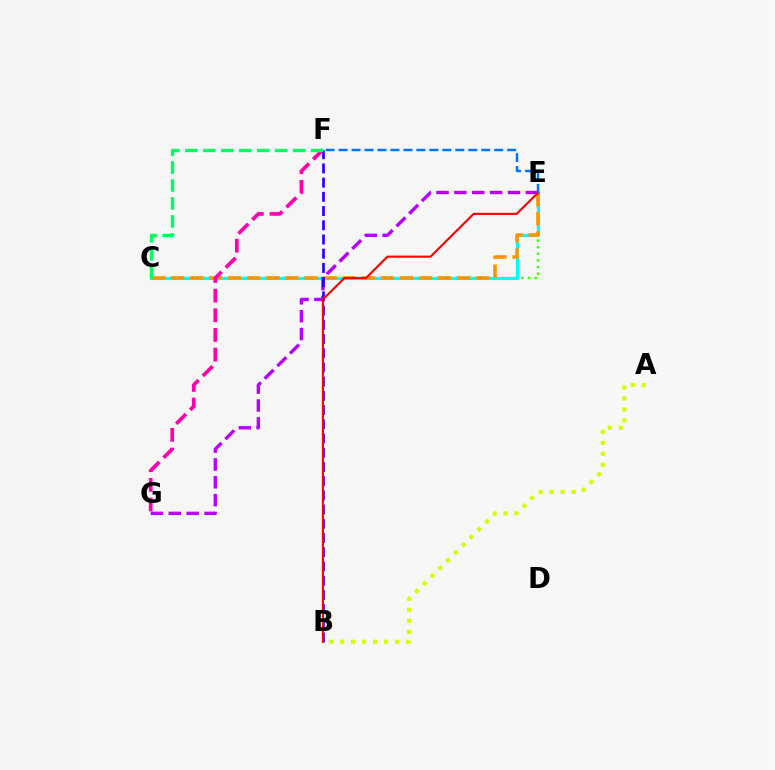{('C', 'E'): [{'color': '#3dff00', 'line_style': 'dotted', 'thickness': 1.8}, {'color': '#00fff6', 'line_style': 'solid', 'thickness': 2.26}, {'color': '#ff9400', 'line_style': 'dashed', 'thickness': 2.59}], ('F', 'G'): [{'color': '#ff00ac', 'line_style': 'dashed', 'thickness': 2.67}], ('E', 'G'): [{'color': '#b900ff', 'line_style': 'dashed', 'thickness': 2.43}], ('B', 'F'): [{'color': '#2500ff', 'line_style': 'dashed', 'thickness': 1.93}], ('B', 'E'): [{'color': '#ff0000', 'line_style': 'solid', 'thickness': 1.53}], ('E', 'F'): [{'color': '#0074ff', 'line_style': 'dashed', 'thickness': 1.76}], ('C', 'F'): [{'color': '#00ff5c', 'line_style': 'dashed', 'thickness': 2.44}], ('A', 'B'): [{'color': '#d1ff00', 'line_style': 'dotted', 'thickness': 2.98}]}